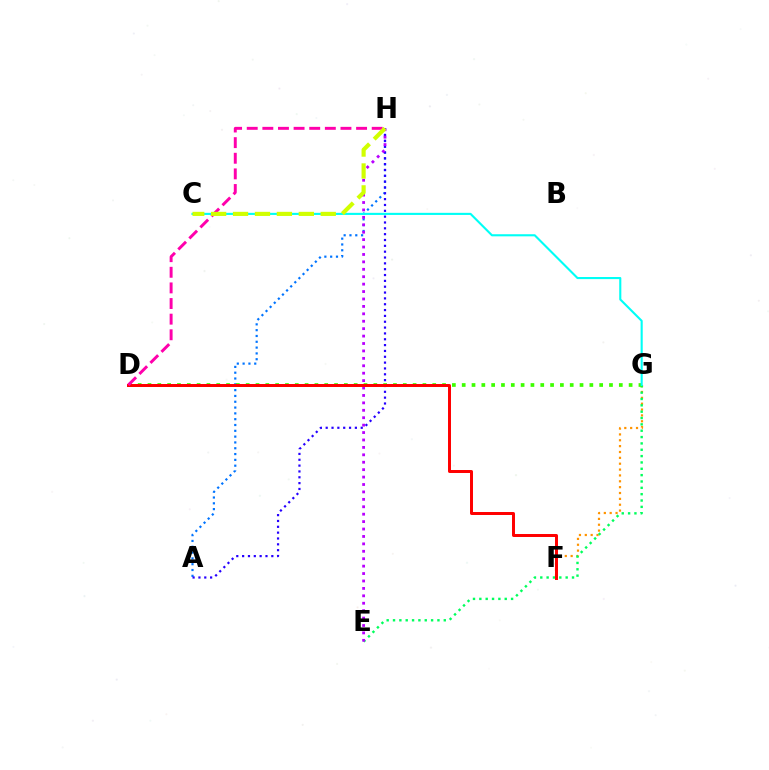{('F', 'G'): [{'color': '#ff9400', 'line_style': 'dotted', 'thickness': 1.59}], ('A', 'H'): [{'color': '#0074ff', 'line_style': 'dotted', 'thickness': 1.58}, {'color': '#2500ff', 'line_style': 'dotted', 'thickness': 1.59}], ('E', 'G'): [{'color': '#00ff5c', 'line_style': 'dotted', 'thickness': 1.72}], ('D', 'G'): [{'color': '#3dff00', 'line_style': 'dotted', 'thickness': 2.67}], ('E', 'H'): [{'color': '#b900ff', 'line_style': 'dotted', 'thickness': 2.02}], ('D', 'F'): [{'color': '#ff0000', 'line_style': 'solid', 'thickness': 2.15}], ('C', 'G'): [{'color': '#00fff6', 'line_style': 'solid', 'thickness': 1.52}], ('D', 'H'): [{'color': '#ff00ac', 'line_style': 'dashed', 'thickness': 2.12}], ('C', 'H'): [{'color': '#d1ff00', 'line_style': 'dashed', 'thickness': 2.98}]}